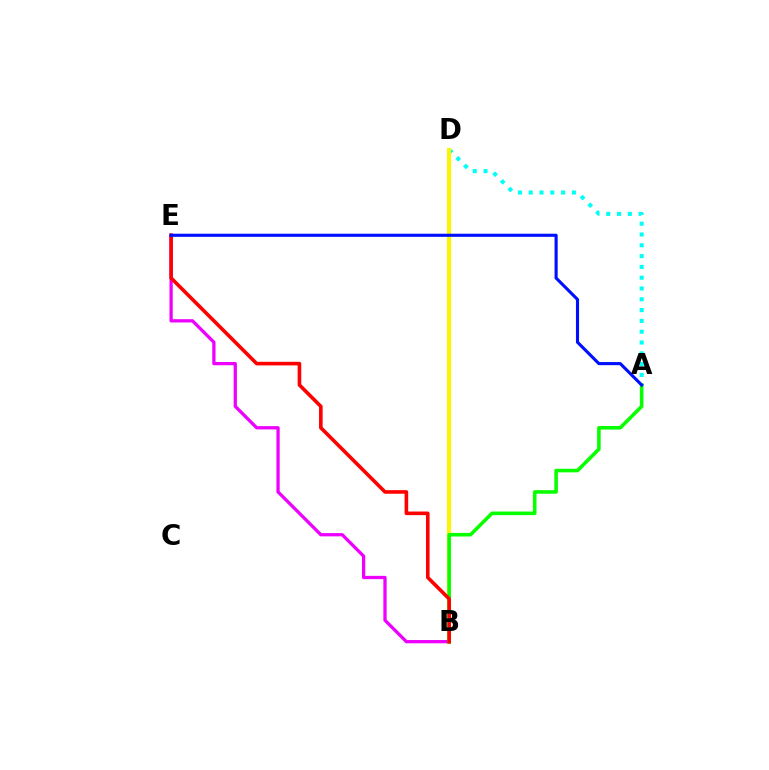{('A', 'D'): [{'color': '#00fff6', 'line_style': 'dotted', 'thickness': 2.93}], ('B', 'D'): [{'color': '#fcf500', 'line_style': 'solid', 'thickness': 2.92}], ('B', 'E'): [{'color': '#ee00ff', 'line_style': 'solid', 'thickness': 2.36}, {'color': '#ff0000', 'line_style': 'solid', 'thickness': 2.6}], ('A', 'B'): [{'color': '#08ff00', 'line_style': 'solid', 'thickness': 2.57}], ('A', 'E'): [{'color': '#0010ff', 'line_style': 'solid', 'thickness': 2.24}]}